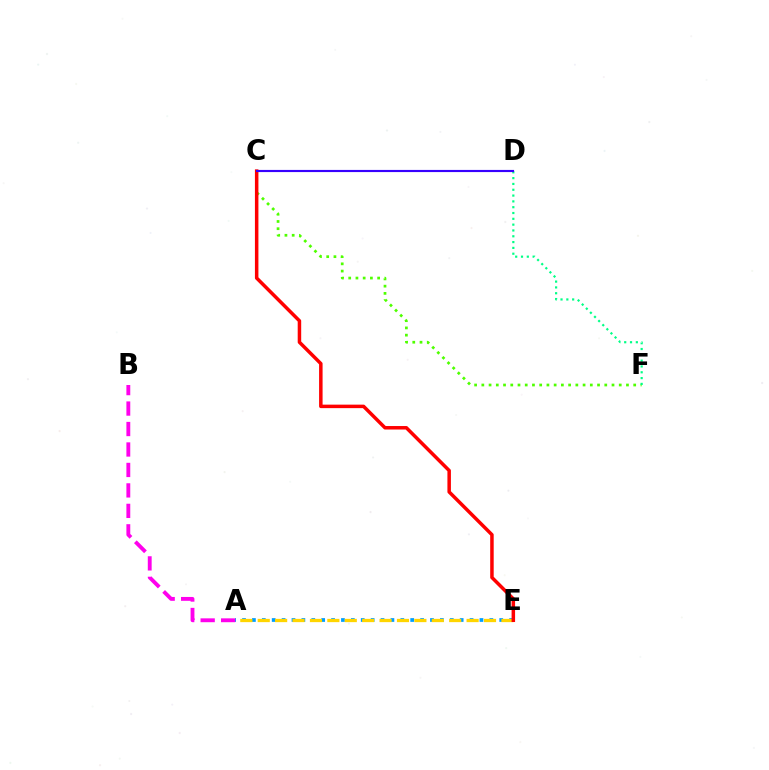{('A', 'E'): [{'color': '#009eff', 'line_style': 'dotted', 'thickness': 2.69}, {'color': '#ffd500', 'line_style': 'dashed', 'thickness': 2.36}], ('A', 'B'): [{'color': '#ff00ed', 'line_style': 'dashed', 'thickness': 2.78}], ('C', 'F'): [{'color': '#4fff00', 'line_style': 'dotted', 'thickness': 1.96}], ('C', 'E'): [{'color': '#ff0000', 'line_style': 'solid', 'thickness': 2.52}], ('D', 'F'): [{'color': '#00ff86', 'line_style': 'dotted', 'thickness': 1.58}], ('C', 'D'): [{'color': '#3700ff', 'line_style': 'solid', 'thickness': 1.55}]}